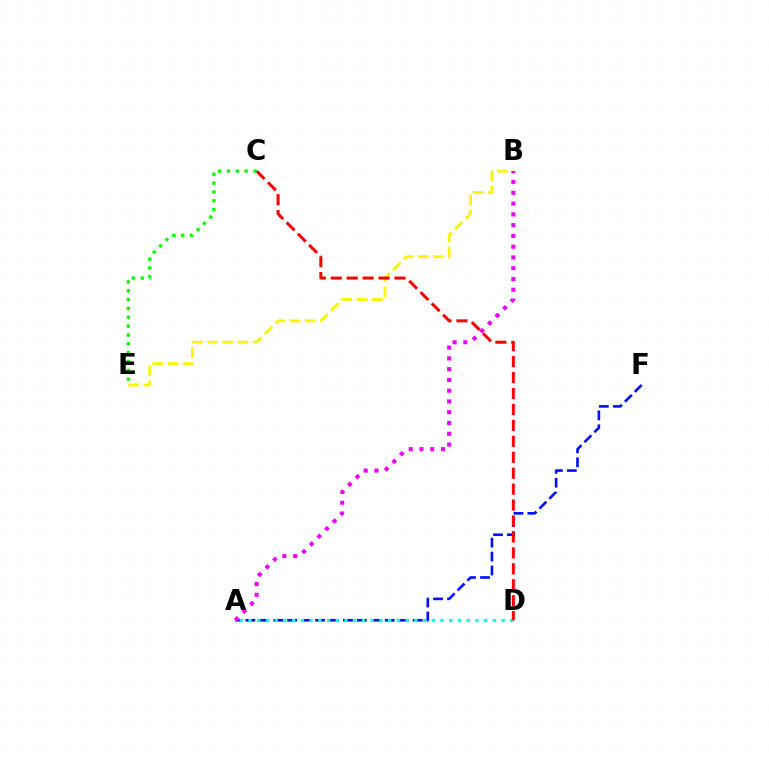{('A', 'F'): [{'color': '#0010ff', 'line_style': 'dashed', 'thickness': 1.89}], ('B', 'E'): [{'color': '#fcf500', 'line_style': 'dashed', 'thickness': 2.07}], ('A', 'D'): [{'color': '#00fff6', 'line_style': 'dotted', 'thickness': 2.37}], ('C', 'D'): [{'color': '#ff0000', 'line_style': 'dashed', 'thickness': 2.16}], ('C', 'E'): [{'color': '#08ff00', 'line_style': 'dotted', 'thickness': 2.4}], ('A', 'B'): [{'color': '#ee00ff', 'line_style': 'dotted', 'thickness': 2.93}]}